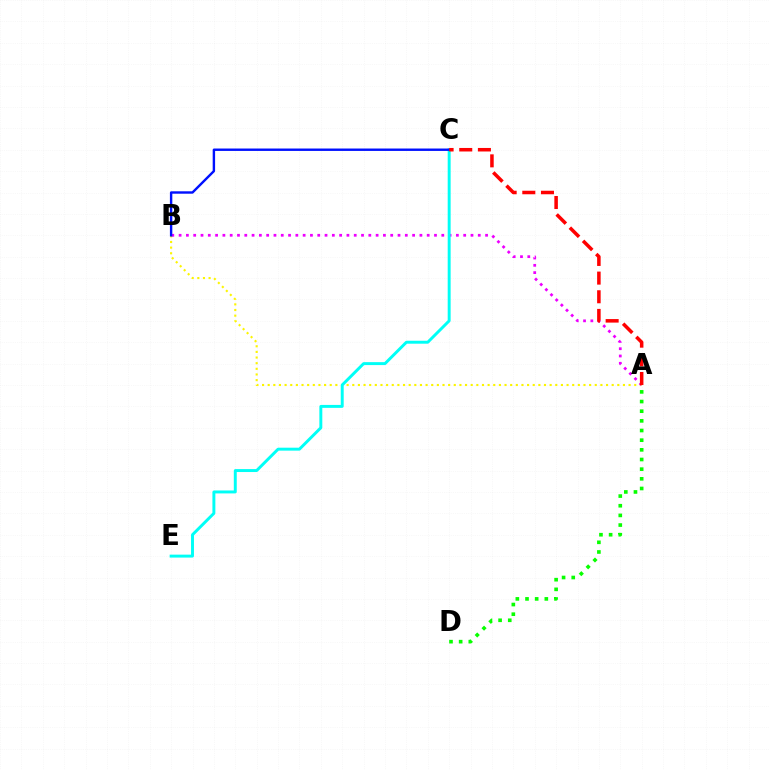{('A', 'B'): [{'color': '#fcf500', 'line_style': 'dotted', 'thickness': 1.53}, {'color': '#ee00ff', 'line_style': 'dotted', 'thickness': 1.98}], ('A', 'D'): [{'color': '#08ff00', 'line_style': 'dotted', 'thickness': 2.62}], ('C', 'E'): [{'color': '#00fff6', 'line_style': 'solid', 'thickness': 2.12}], ('B', 'C'): [{'color': '#0010ff', 'line_style': 'solid', 'thickness': 1.73}], ('A', 'C'): [{'color': '#ff0000', 'line_style': 'dashed', 'thickness': 2.54}]}